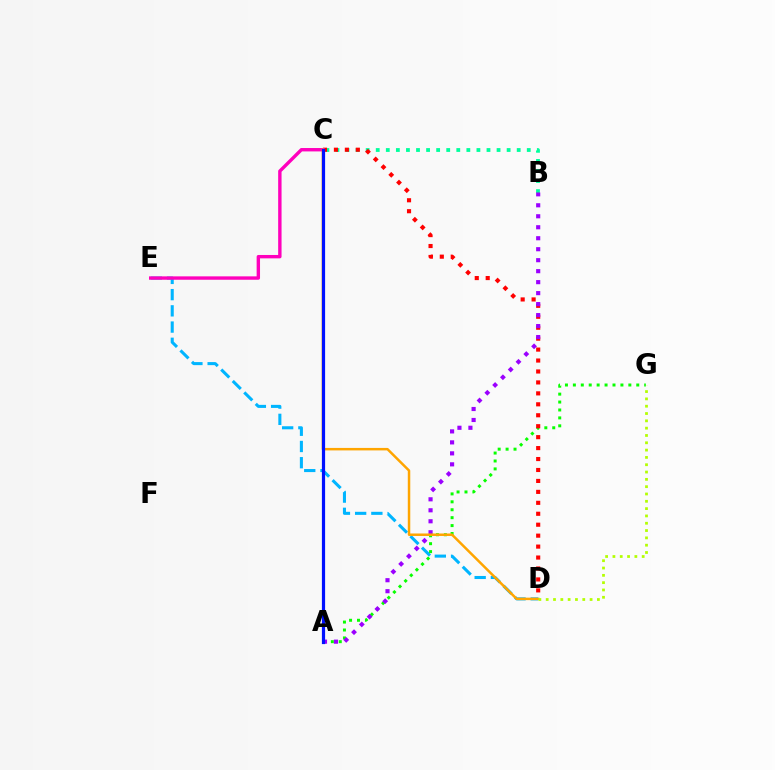{('B', 'C'): [{'color': '#00ff9d', 'line_style': 'dotted', 'thickness': 2.74}], ('D', 'E'): [{'color': '#00b5ff', 'line_style': 'dashed', 'thickness': 2.2}], ('A', 'G'): [{'color': '#08ff00', 'line_style': 'dotted', 'thickness': 2.15}], ('C', 'D'): [{'color': '#ff0000', 'line_style': 'dotted', 'thickness': 2.97}, {'color': '#ffa500', 'line_style': 'solid', 'thickness': 1.79}], ('A', 'B'): [{'color': '#9b00ff', 'line_style': 'dotted', 'thickness': 2.98}], ('C', 'E'): [{'color': '#ff00bd', 'line_style': 'solid', 'thickness': 2.44}], ('A', 'C'): [{'color': '#0010ff', 'line_style': 'solid', 'thickness': 2.3}], ('D', 'G'): [{'color': '#b3ff00', 'line_style': 'dotted', 'thickness': 1.99}]}